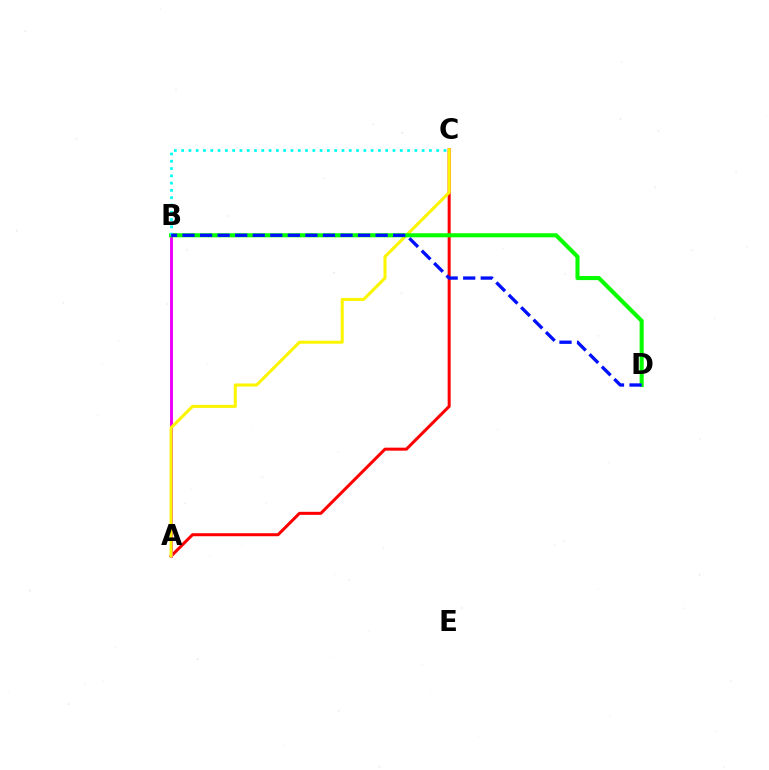{('A', 'C'): [{'color': '#ff0000', 'line_style': 'solid', 'thickness': 2.17}, {'color': '#fcf500', 'line_style': 'solid', 'thickness': 2.19}], ('A', 'B'): [{'color': '#ee00ff', 'line_style': 'solid', 'thickness': 2.12}], ('B', 'D'): [{'color': '#08ff00', 'line_style': 'solid', 'thickness': 2.94}, {'color': '#0010ff', 'line_style': 'dashed', 'thickness': 2.38}], ('B', 'C'): [{'color': '#00fff6', 'line_style': 'dotted', 'thickness': 1.98}]}